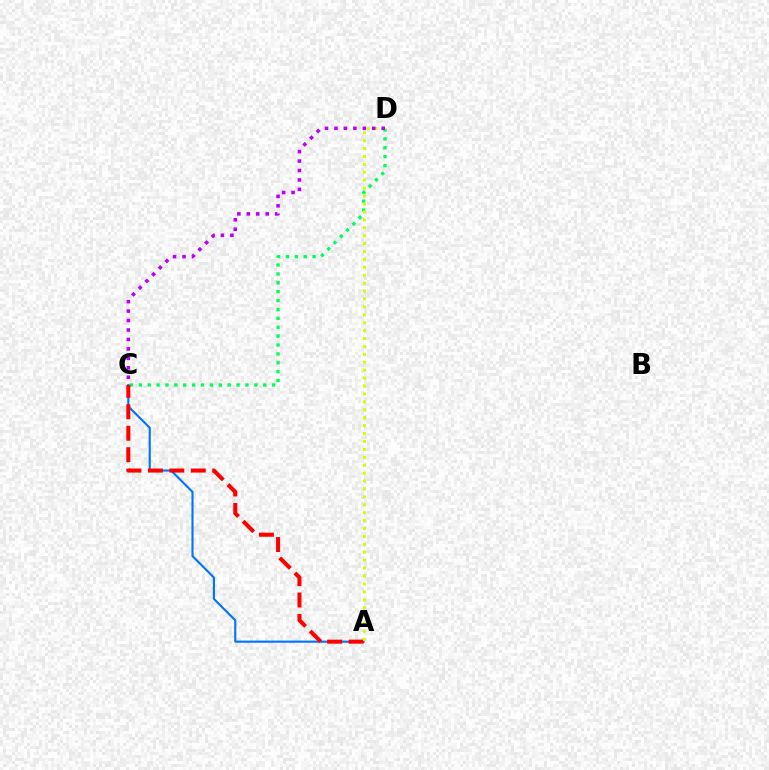{('A', 'C'): [{'color': '#0074ff', 'line_style': 'solid', 'thickness': 1.53}, {'color': '#ff0000', 'line_style': 'dashed', 'thickness': 2.91}], ('C', 'D'): [{'color': '#00ff5c', 'line_style': 'dotted', 'thickness': 2.41}, {'color': '#b900ff', 'line_style': 'dotted', 'thickness': 2.57}], ('A', 'D'): [{'color': '#d1ff00', 'line_style': 'dotted', 'thickness': 2.15}]}